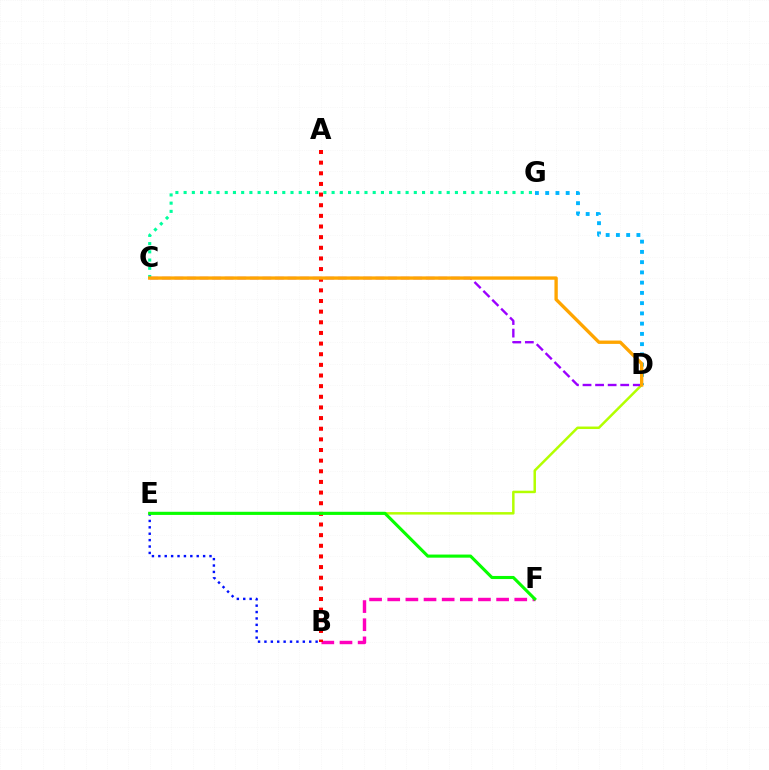{('D', 'E'): [{'color': '#b3ff00', 'line_style': 'solid', 'thickness': 1.79}], ('B', 'F'): [{'color': '#ff00bd', 'line_style': 'dashed', 'thickness': 2.47}], ('C', 'G'): [{'color': '#00ff9d', 'line_style': 'dotted', 'thickness': 2.23}], ('D', 'G'): [{'color': '#00b5ff', 'line_style': 'dotted', 'thickness': 2.78}], ('C', 'D'): [{'color': '#9b00ff', 'line_style': 'dashed', 'thickness': 1.71}, {'color': '#ffa500', 'line_style': 'solid', 'thickness': 2.41}], ('B', 'E'): [{'color': '#0010ff', 'line_style': 'dotted', 'thickness': 1.74}], ('A', 'B'): [{'color': '#ff0000', 'line_style': 'dotted', 'thickness': 2.89}], ('E', 'F'): [{'color': '#08ff00', 'line_style': 'solid', 'thickness': 2.24}]}